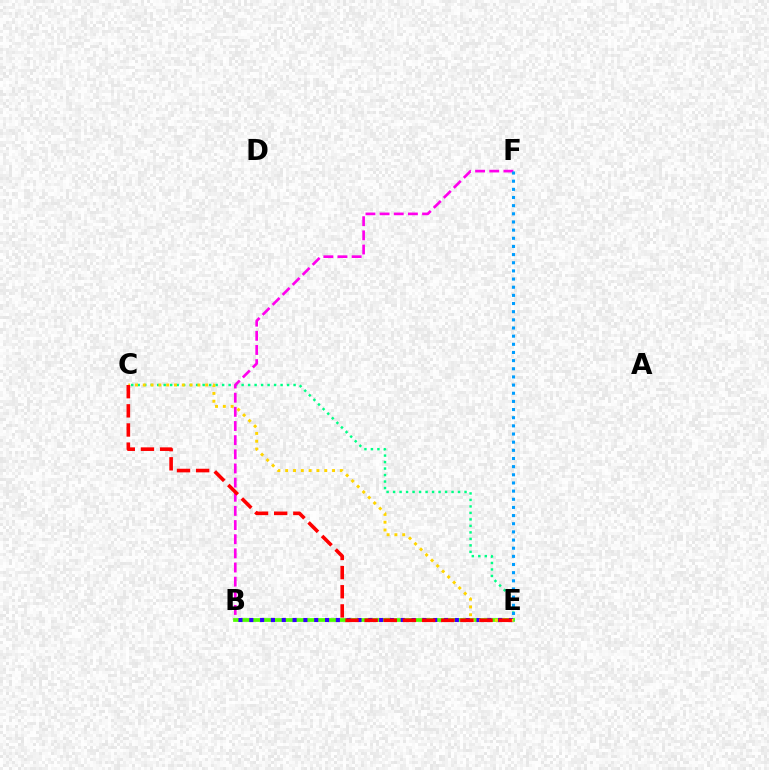{('C', 'E'): [{'color': '#00ff86', 'line_style': 'dotted', 'thickness': 1.76}, {'color': '#ffd500', 'line_style': 'dotted', 'thickness': 2.12}, {'color': '#ff0000', 'line_style': 'dashed', 'thickness': 2.6}], ('B', 'F'): [{'color': '#ff00ed', 'line_style': 'dashed', 'thickness': 1.92}], ('B', 'E'): [{'color': '#4fff00', 'line_style': 'solid', 'thickness': 2.7}, {'color': '#3700ff', 'line_style': 'dotted', 'thickness': 2.94}], ('E', 'F'): [{'color': '#009eff', 'line_style': 'dotted', 'thickness': 2.22}]}